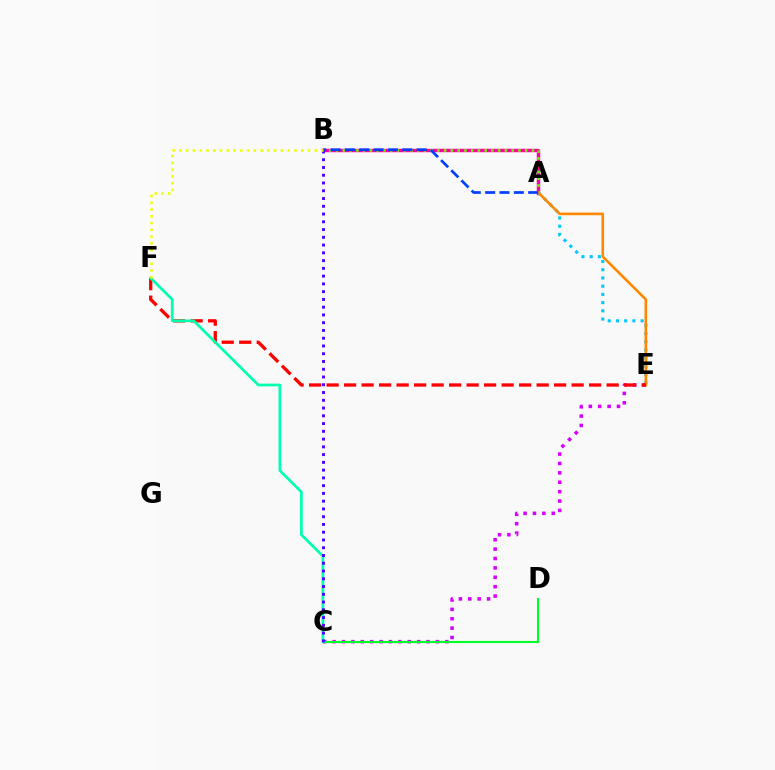{('A', 'B'): [{'color': '#ff00a0', 'line_style': 'solid', 'thickness': 2.47}, {'color': '#66ff00', 'line_style': 'dotted', 'thickness': 1.83}, {'color': '#003fff', 'line_style': 'dashed', 'thickness': 1.95}], ('A', 'E'): [{'color': '#00c7ff', 'line_style': 'dotted', 'thickness': 2.23}, {'color': '#ff8800', 'line_style': 'solid', 'thickness': 1.88}], ('C', 'E'): [{'color': '#d600ff', 'line_style': 'dotted', 'thickness': 2.55}], ('C', 'D'): [{'color': '#00ff27', 'line_style': 'solid', 'thickness': 1.51}], ('E', 'F'): [{'color': '#ff0000', 'line_style': 'dashed', 'thickness': 2.38}], ('C', 'F'): [{'color': '#00ffaf', 'line_style': 'solid', 'thickness': 1.96}], ('B', 'C'): [{'color': '#4f00ff', 'line_style': 'dotted', 'thickness': 2.11}], ('B', 'F'): [{'color': '#eeff00', 'line_style': 'dotted', 'thickness': 1.84}]}